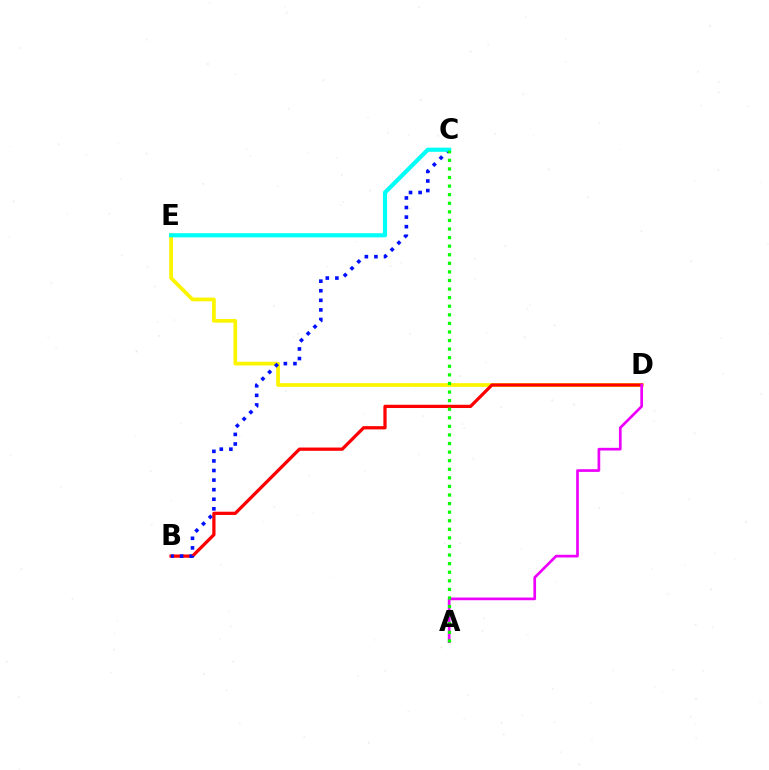{('D', 'E'): [{'color': '#fcf500', 'line_style': 'solid', 'thickness': 2.69}], ('B', 'D'): [{'color': '#ff0000', 'line_style': 'solid', 'thickness': 2.34}], ('B', 'C'): [{'color': '#0010ff', 'line_style': 'dotted', 'thickness': 2.6}], ('A', 'D'): [{'color': '#ee00ff', 'line_style': 'solid', 'thickness': 1.94}], ('C', 'E'): [{'color': '#00fff6', 'line_style': 'solid', 'thickness': 2.99}], ('A', 'C'): [{'color': '#08ff00', 'line_style': 'dotted', 'thickness': 2.33}]}